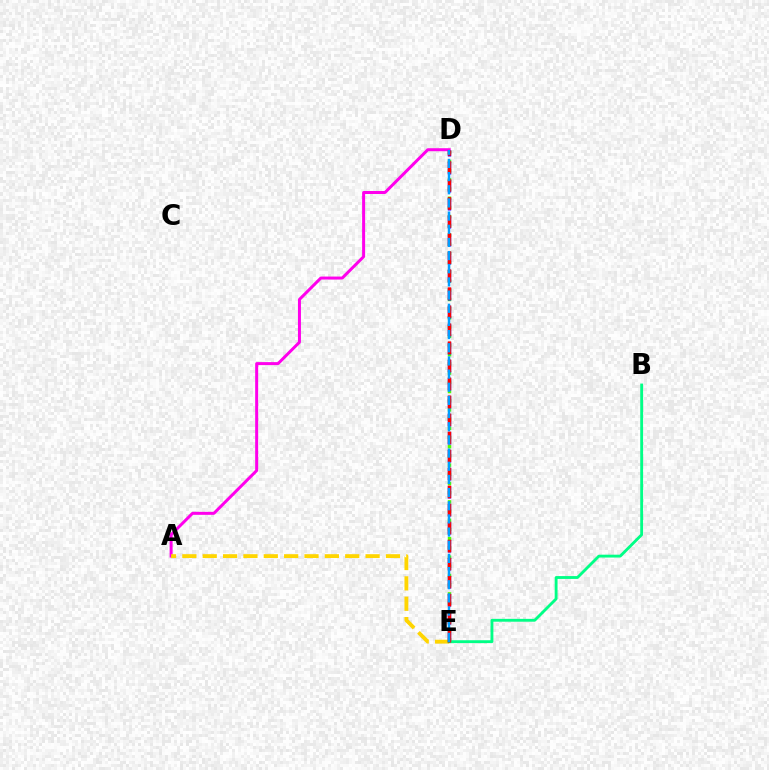{('D', 'E'): [{'color': '#4fff00', 'line_style': 'dotted', 'thickness': 2.5}, {'color': '#3700ff', 'line_style': 'dashed', 'thickness': 2.45}, {'color': '#ff0000', 'line_style': 'dashed', 'thickness': 2.45}, {'color': '#009eff', 'line_style': 'dashed', 'thickness': 1.79}], ('A', 'D'): [{'color': '#ff00ed', 'line_style': 'solid', 'thickness': 2.16}], ('A', 'E'): [{'color': '#ffd500', 'line_style': 'dashed', 'thickness': 2.77}], ('B', 'E'): [{'color': '#00ff86', 'line_style': 'solid', 'thickness': 2.05}]}